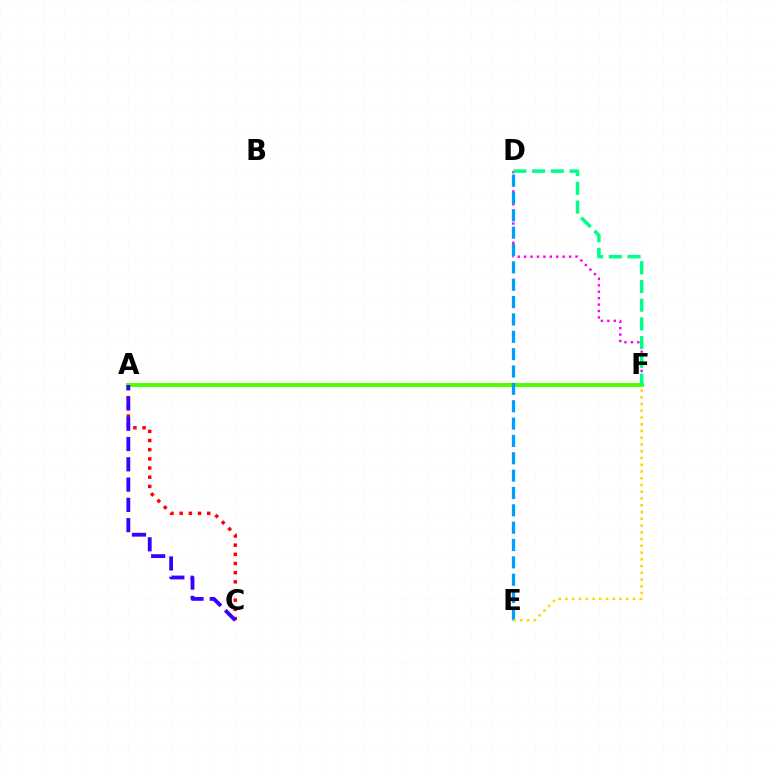{('A', 'C'): [{'color': '#ff0000', 'line_style': 'dotted', 'thickness': 2.49}, {'color': '#3700ff', 'line_style': 'dashed', 'thickness': 2.75}], ('A', 'F'): [{'color': '#4fff00', 'line_style': 'solid', 'thickness': 2.84}], ('D', 'F'): [{'color': '#ff00ed', 'line_style': 'dotted', 'thickness': 1.74}, {'color': '#00ff86', 'line_style': 'dashed', 'thickness': 2.54}], ('D', 'E'): [{'color': '#009eff', 'line_style': 'dashed', 'thickness': 2.36}], ('E', 'F'): [{'color': '#ffd500', 'line_style': 'dotted', 'thickness': 1.83}]}